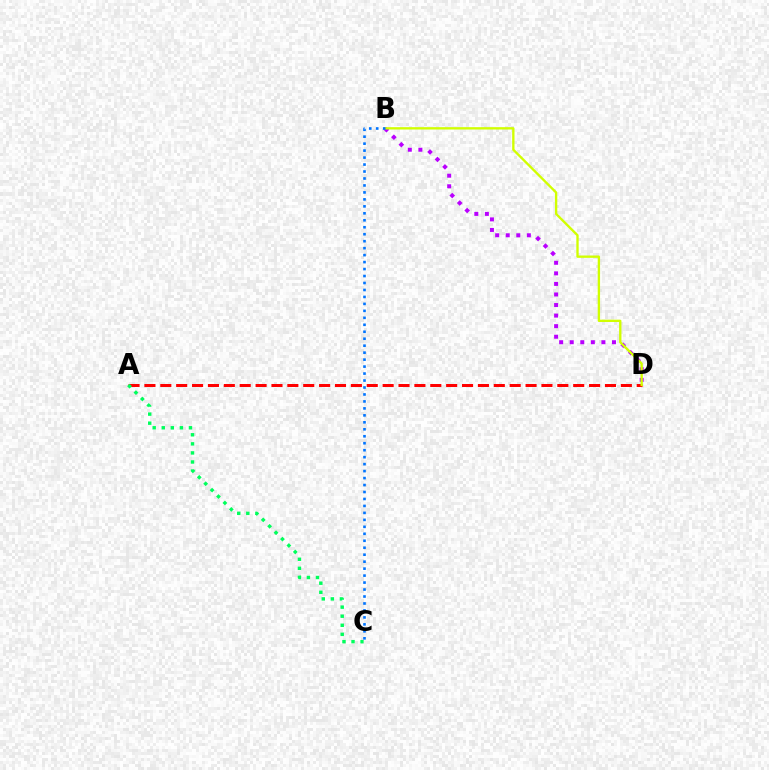{('A', 'D'): [{'color': '#ff0000', 'line_style': 'dashed', 'thickness': 2.16}], ('B', 'D'): [{'color': '#b900ff', 'line_style': 'dotted', 'thickness': 2.87}, {'color': '#d1ff00', 'line_style': 'solid', 'thickness': 1.69}], ('A', 'C'): [{'color': '#00ff5c', 'line_style': 'dotted', 'thickness': 2.46}], ('B', 'C'): [{'color': '#0074ff', 'line_style': 'dotted', 'thickness': 1.89}]}